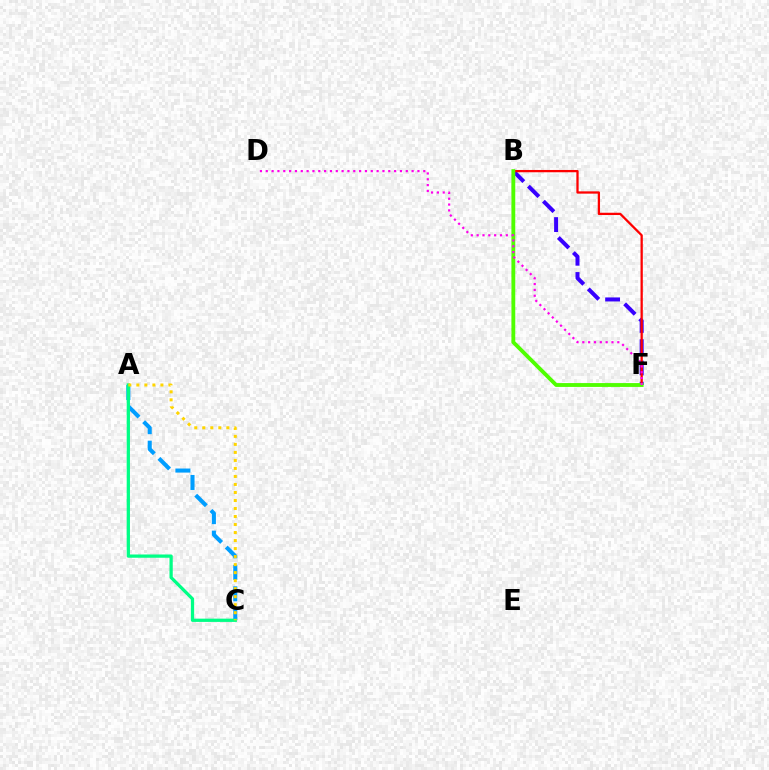{('A', 'C'): [{'color': '#009eff', 'line_style': 'dashed', 'thickness': 2.92}, {'color': '#00ff86', 'line_style': 'solid', 'thickness': 2.35}, {'color': '#ffd500', 'line_style': 'dotted', 'thickness': 2.18}], ('B', 'F'): [{'color': '#3700ff', 'line_style': 'dashed', 'thickness': 2.89}, {'color': '#ff0000', 'line_style': 'solid', 'thickness': 1.65}, {'color': '#4fff00', 'line_style': 'solid', 'thickness': 2.76}], ('D', 'F'): [{'color': '#ff00ed', 'line_style': 'dotted', 'thickness': 1.59}]}